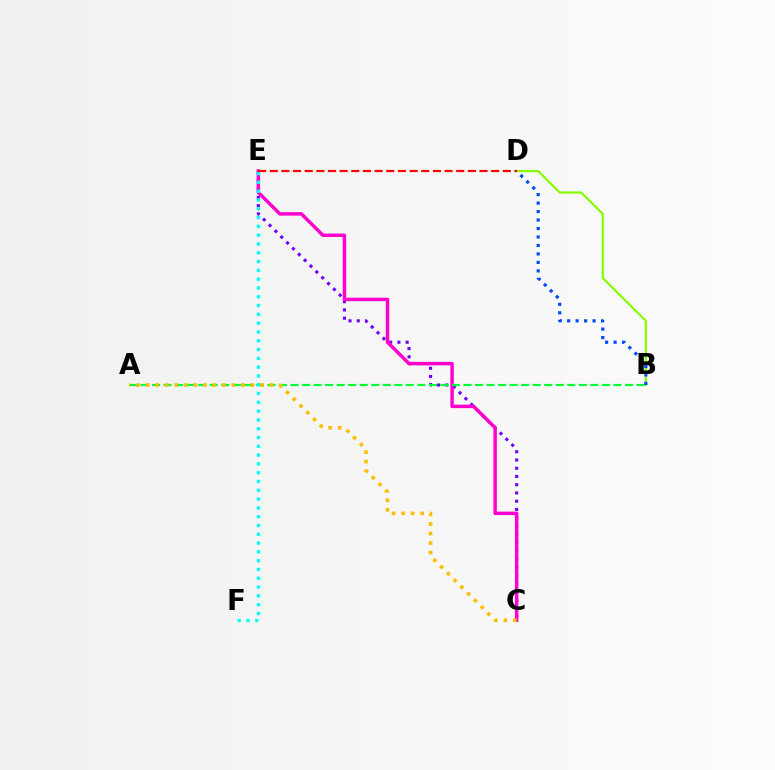{('B', 'D'): [{'color': '#84ff00', 'line_style': 'solid', 'thickness': 1.58}, {'color': '#004bff', 'line_style': 'dotted', 'thickness': 2.3}], ('C', 'E'): [{'color': '#7200ff', 'line_style': 'dotted', 'thickness': 2.24}, {'color': '#ff00cf', 'line_style': 'solid', 'thickness': 2.49}], ('A', 'B'): [{'color': '#00ff39', 'line_style': 'dashed', 'thickness': 1.57}], ('E', 'F'): [{'color': '#00fff6', 'line_style': 'dotted', 'thickness': 2.39}], ('D', 'E'): [{'color': '#ff0000', 'line_style': 'dashed', 'thickness': 1.58}], ('A', 'C'): [{'color': '#ffbd00', 'line_style': 'dotted', 'thickness': 2.59}]}